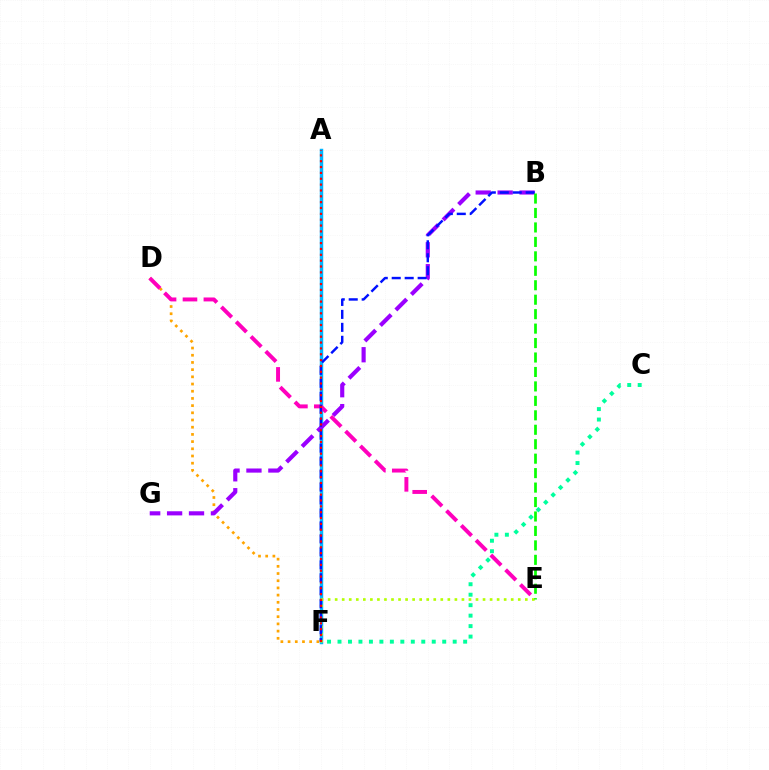{('A', 'F'): [{'color': '#00b5ff', 'line_style': 'solid', 'thickness': 2.49}, {'color': '#ff0000', 'line_style': 'dotted', 'thickness': 1.59}], ('D', 'F'): [{'color': '#ffa500', 'line_style': 'dotted', 'thickness': 1.96}], ('B', 'G'): [{'color': '#9b00ff', 'line_style': 'dashed', 'thickness': 2.98}], ('D', 'E'): [{'color': '#ff00bd', 'line_style': 'dashed', 'thickness': 2.84}], ('E', 'F'): [{'color': '#b3ff00', 'line_style': 'dotted', 'thickness': 1.91}], ('B', 'F'): [{'color': '#0010ff', 'line_style': 'dashed', 'thickness': 1.76}], ('C', 'F'): [{'color': '#00ff9d', 'line_style': 'dotted', 'thickness': 2.85}], ('B', 'E'): [{'color': '#08ff00', 'line_style': 'dashed', 'thickness': 1.96}]}